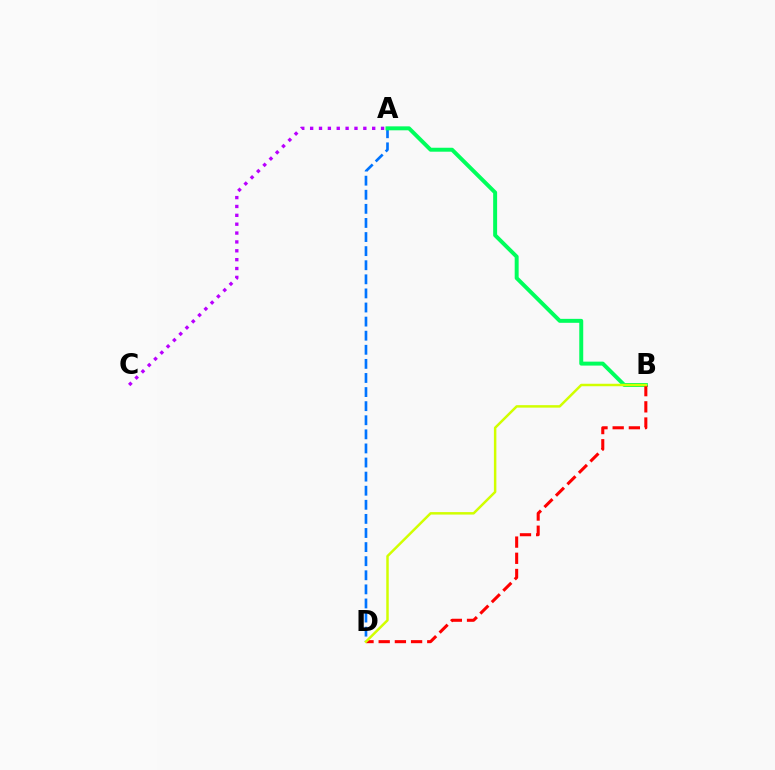{('A', 'D'): [{'color': '#0074ff', 'line_style': 'dashed', 'thickness': 1.91}], ('A', 'B'): [{'color': '#00ff5c', 'line_style': 'solid', 'thickness': 2.85}], ('B', 'D'): [{'color': '#ff0000', 'line_style': 'dashed', 'thickness': 2.2}, {'color': '#d1ff00', 'line_style': 'solid', 'thickness': 1.78}], ('A', 'C'): [{'color': '#b900ff', 'line_style': 'dotted', 'thickness': 2.41}]}